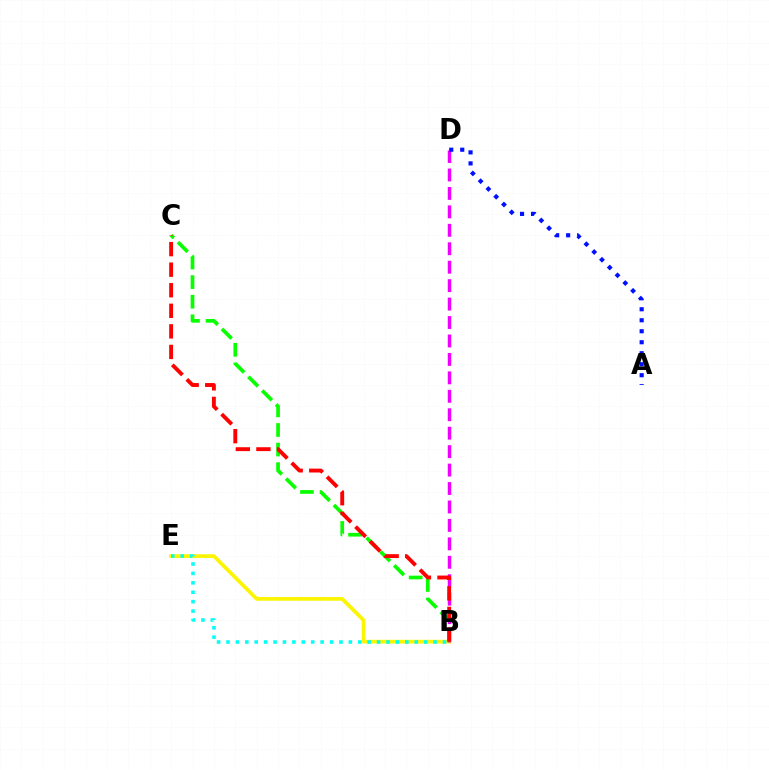{('B', 'E'): [{'color': '#fcf500', 'line_style': 'solid', 'thickness': 2.66}, {'color': '#00fff6', 'line_style': 'dotted', 'thickness': 2.56}], ('B', 'D'): [{'color': '#ee00ff', 'line_style': 'dashed', 'thickness': 2.51}], ('B', 'C'): [{'color': '#08ff00', 'line_style': 'dashed', 'thickness': 2.66}, {'color': '#ff0000', 'line_style': 'dashed', 'thickness': 2.79}], ('A', 'D'): [{'color': '#0010ff', 'line_style': 'dotted', 'thickness': 2.99}]}